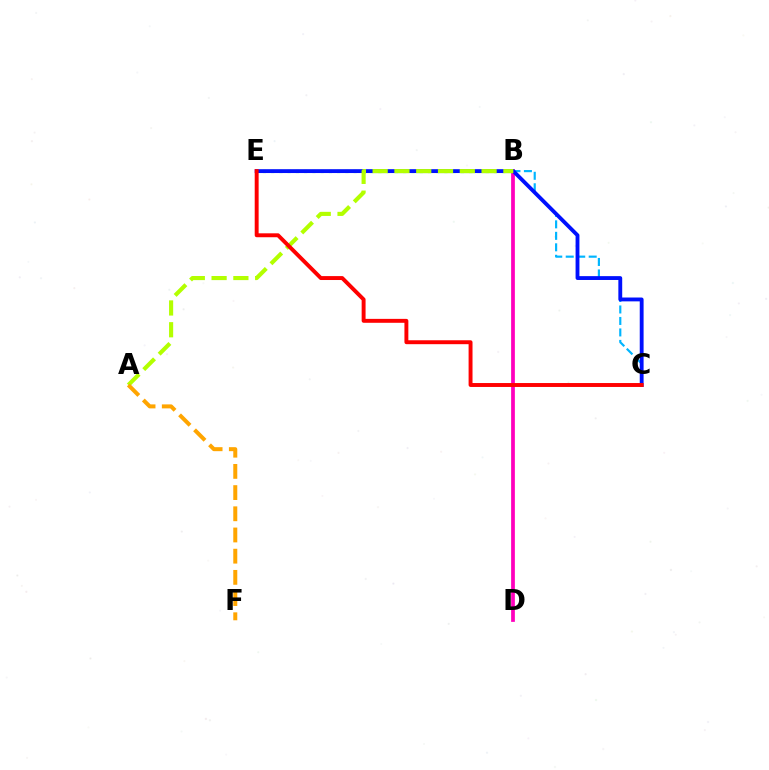{('B', 'E'): [{'color': '#00ff9d', 'line_style': 'solid', 'thickness': 2.11}, {'color': '#9b00ff', 'line_style': 'dashed', 'thickness': 1.84}, {'color': '#08ff00', 'line_style': 'dotted', 'thickness': 2.24}], ('B', 'D'): [{'color': '#ff00bd', 'line_style': 'solid', 'thickness': 2.69}], ('C', 'E'): [{'color': '#00b5ff', 'line_style': 'dashed', 'thickness': 1.56}, {'color': '#0010ff', 'line_style': 'solid', 'thickness': 2.77}, {'color': '#ff0000', 'line_style': 'solid', 'thickness': 2.82}], ('A', 'B'): [{'color': '#b3ff00', 'line_style': 'dashed', 'thickness': 2.96}], ('A', 'F'): [{'color': '#ffa500', 'line_style': 'dashed', 'thickness': 2.88}]}